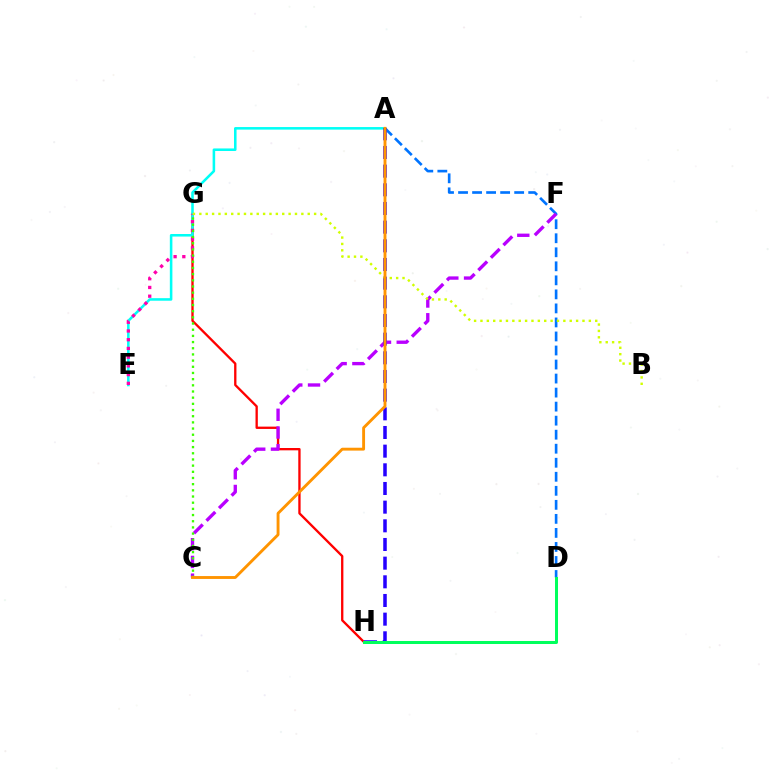{('G', 'H'): [{'color': '#ff0000', 'line_style': 'solid', 'thickness': 1.67}], ('A', 'D'): [{'color': '#0074ff', 'line_style': 'dashed', 'thickness': 1.91}], ('A', 'E'): [{'color': '#00fff6', 'line_style': 'solid', 'thickness': 1.84}], ('C', 'F'): [{'color': '#b900ff', 'line_style': 'dashed', 'thickness': 2.41}], ('A', 'H'): [{'color': '#2500ff', 'line_style': 'dashed', 'thickness': 2.54}], ('E', 'G'): [{'color': '#ff00ac', 'line_style': 'dotted', 'thickness': 2.37}], ('B', 'G'): [{'color': '#d1ff00', 'line_style': 'dotted', 'thickness': 1.73}], ('C', 'G'): [{'color': '#3dff00', 'line_style': 'dotted', 'thickness': 1.68}], ('D', 'H'): [{'color': '#00ff5c', 'line_style': 'solid', 'thickness': 2.17}], ('A', 'C'): [{'color': '#ff9400', 'line_style': 'solid', 'thickness': 2.07}]}